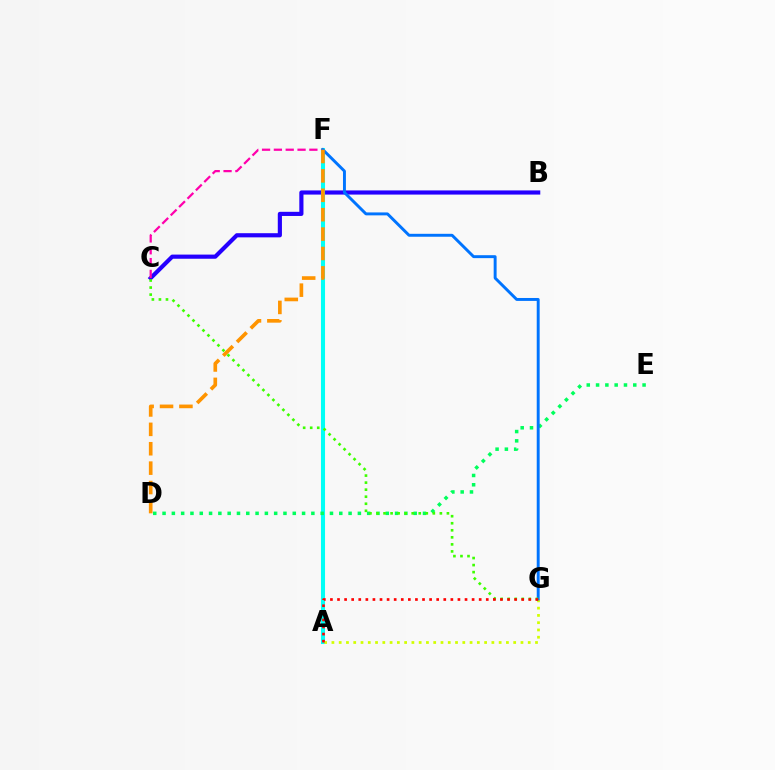{('A', 'F'): [{'color': '#b900ff', 'line_style': 'dashed', 'thickness': 1.83}, {'color': '#00fff6', 'line_style': 'solid', 'thickness': 2.93}], ('B', 'C'): [{'color': '#2500ff', 'line_style': 'solid', 'thickness': 2.99}], ('D', 'E'): [{'color': '#00ff5c', 'line_style': 'dotted', 'thickness': 2.53}], ('A', 'G'): [{'color': '#d1ff00', 'line_style': 'dotted', 'thickness': 1.98}, {'color': '#ff0000', 'line_style': 'dotted', 'thickness': 1.92}], ('C', 'F'): [{'color': '#ff00ac', 'line_style': 'dashed', 'thickness': 1.61}], ('F', 'G'): [{'color': '#0074ff', 'line_style': 'solid', 'thickness': 2.11}], ('C', 'G'): [{'color': '#3dff00', 'line_style': 'dotted', 'thickness': 1.91}], ('D', 'F'): [{'color': '#ff9400', 'line_style': 'dashed', 'thickness': 2.64}]}